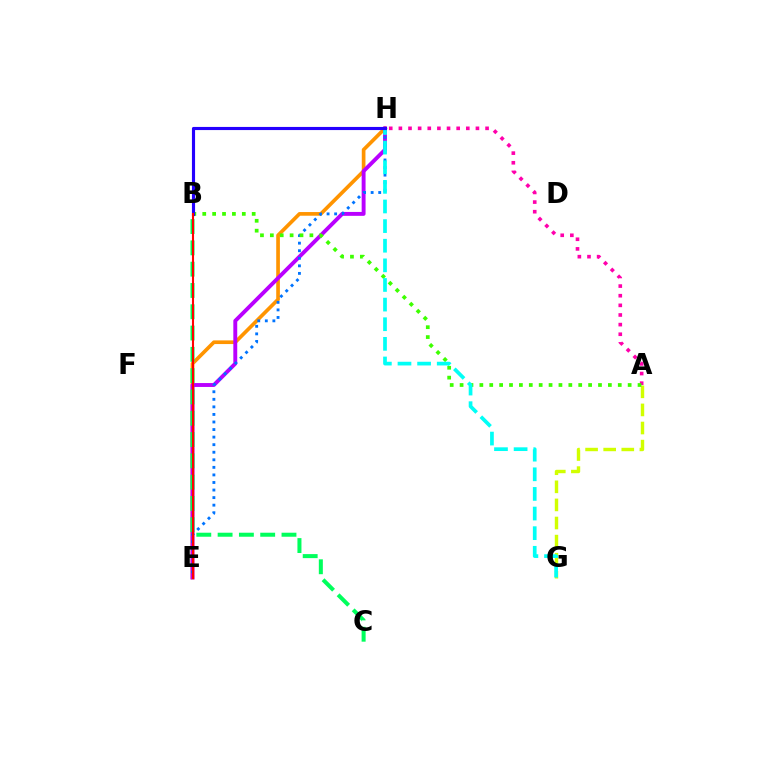{('A', 'G'): [{'color': '#d1ff00', 'line_style': 'dashed', 'thickness': 2.46}], ('E', 'H'): [{'color': '#ff9400', 'line_style': 'solid', 'thickness': 2.64}, {'color': '#b900ff', 'line_style': 'solid', 'thickness': 2.81}, {'color': '#0074ff', 'line_style': 'dotted', 'thickness': 2.05}], ('A', 'H'): [{'color': '#ff00ac', 'line_style': 'dotted', 'thickness': 2.62}], ('A', 'B'): [{'color': '#3dff00', 'line_style': 'dotted', 'thickness': 2.69}], ('G', 'H'): [{'color': '#00fff6', 'line_style': 'dashed', 'thickness': 2.67}], ('B', 'H'): [{'color': '#2500ff', 'line_style': 'solid', 'thickness': 2.26}], ('B', 'C'): [{'color': '#00ff5c', 'line_style': 'dashed', 'thickness': 2.89}], ('B', 'E'): [{'color': '#ff0000', 'line_style': 'solid', 'thickness': 1.51}]}